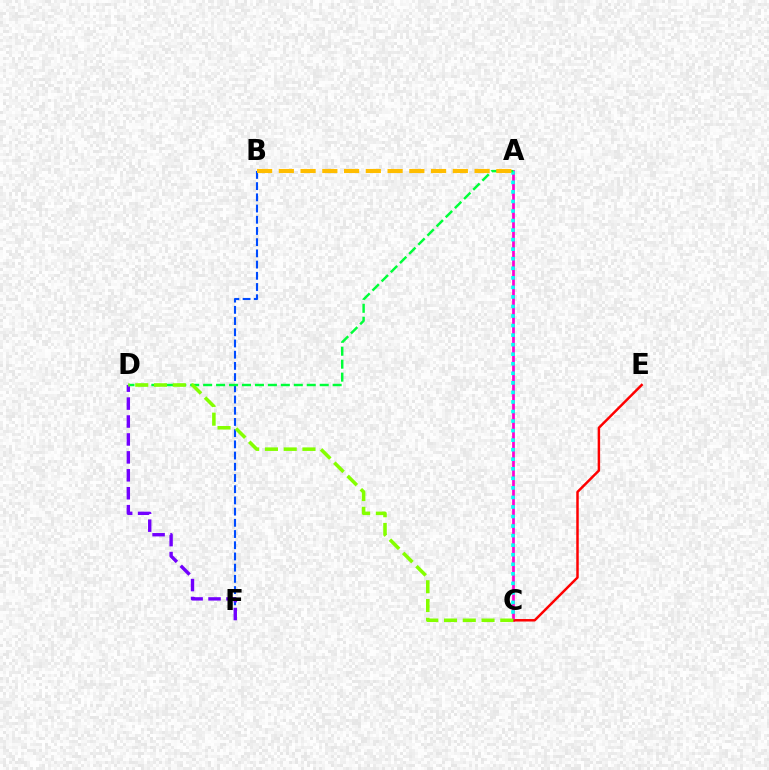{('A', 'C'): [{'color': '#ff00cf', 'line_style': 'solid', 'thickness': 1.96}, {'color': '#00fff6', 'line_style': 'dotted', 'thickness': 2.59}], ('C', 'E'): [{'color': '#ff0000', 'line_style': 'solid', 'thickness': 1.78}], ('B', 'F'): [{'color': '#004bff', 'line_style': 'dashed', 'thickness': 1.52}], ('D', 'F'): [{'color': '#7200ff', 'line_style': 'dashed', 'thickness': 2.44}], ('A', 'D'): [{'color': '#00ff39', 'line_style': 'dashed', 'thickness': 1.76}], ('C', 'D'): [{'color': '#84ff00', 'line_style': 'dashed', 'thickness': 2.55}], ('A', 'B'): [{'color': '#ffbd00', 'line_style': 'dashed', 'thickness': 2.95}]}